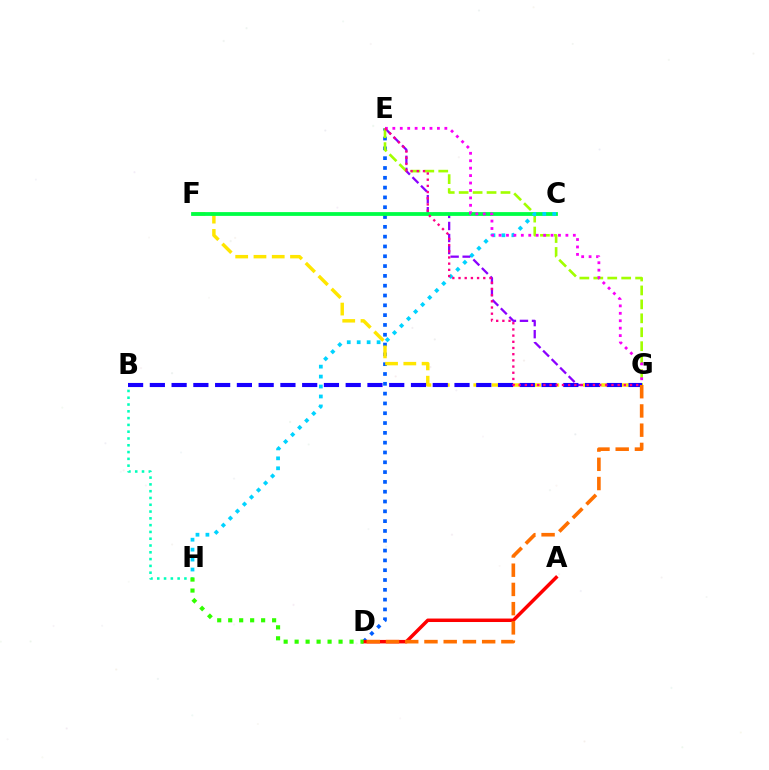{('D', 'E'): [{'color': '#005dff', 'line_style': 'dotted', 'thickness': 2.67}], ('E', 'G'): [{'color': '#8a00ff', 'line_style': 'dashed', 'thickness': 1.64}, {'color': '#a2ff00', 'line_style': 'dashed', 'thickness': 1.89}, {'color': '#fa00f9', 'line_style': 'dotted', 'thickness': 2.02}, {'color': '#ff0088', 'line_style': 'dotted', 'thickness': 1.68}], ('F', 'G'): [{'color': '#ffe600', 'line_style': 'dashed', 'thickness': 2.48}], ('C', 'F'): [{'color': '#00ff45', 'line_style': 'solid', 'thickness': 2.73}], ('B', 'H'): [{'color': '#00ffbb', 'line_style': 'dotted', 'thickness': 1.85}], ('C', 'H'): [{'color': '#00d3ff', 'line_style': 'dotted', 'thickness': 2.7}], ('A', 'D'): [{'color': '#ff0000', 'line_style': 'solid', 'thickness': 2.51}], ('B', 'G'): [{'color': '#1900ff', 'line_style': 'dashed', 'thickness': 2.96}], ('D', 'G'): [{'color': '#ff7000', 'line_style': 'dashed', 'thickness': 2.61}], ('D', 'H'): [{'color': '#31ff00', 'line_style': 'dotted', 'thickness': 2.98}]}